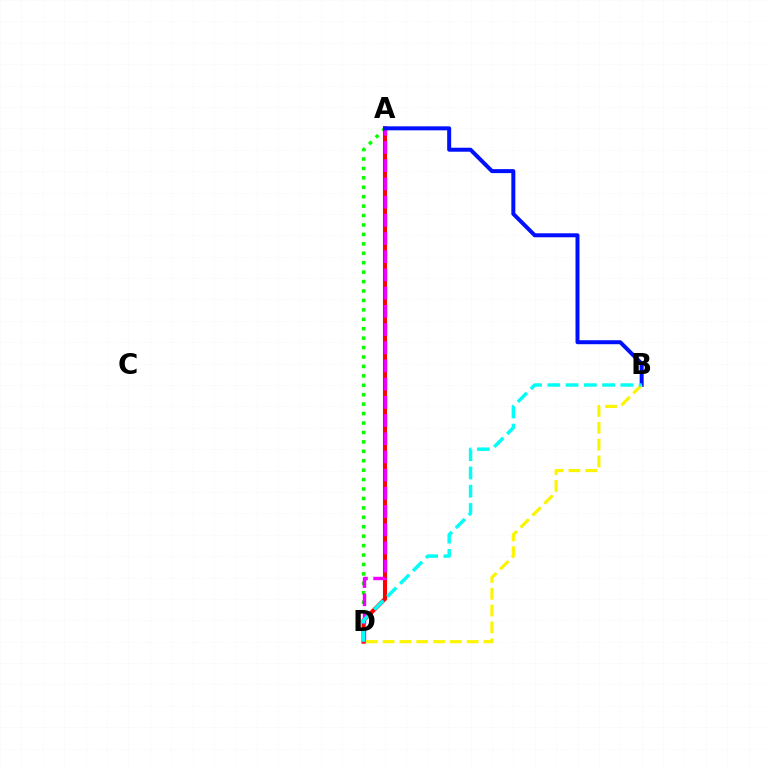{('A', 'D'): [{'color': '#08ff00', 'line_style': 'dotted', 'thickness': 2.56}, {'color': '#ff0000', 'line_style': 'solid', 'thickness': 2.96}, {'color': '#ee00ff', 'line_style': 'dashed', 'thickness': 2.47}], ('A', 'B'): [{'color': '#0010ff', 'line_style': 'solid', 'thickness': 2.87}], ('B', 'D'): [{'color': '#fcf500', 'line_style': 'dashed', 'thickness': 2.28}, {'color': '#00fff6', 'line_style': 'dashed', 'thickness': 2.48}]}